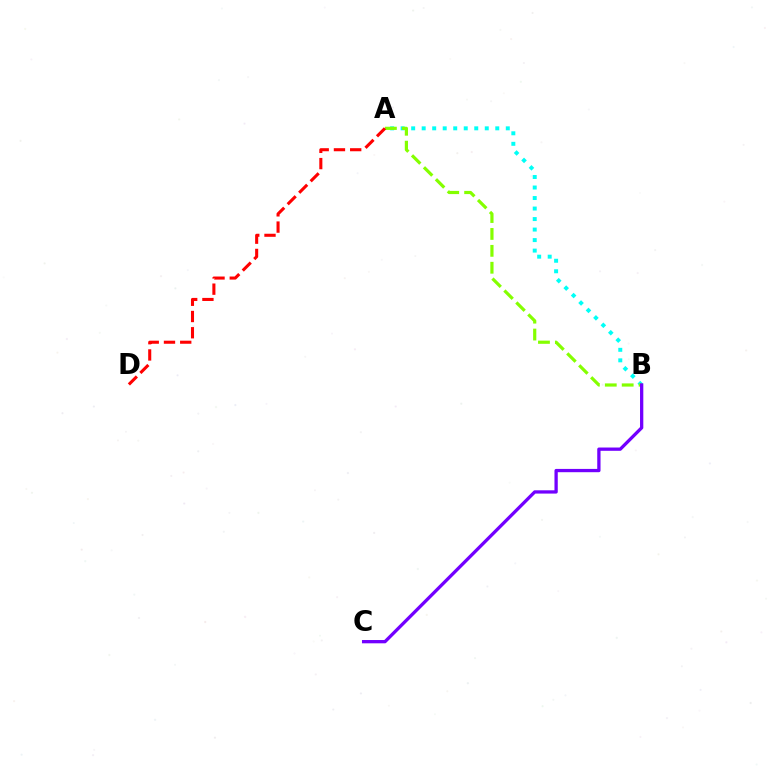{('A', 'B'): [{'color': '#00fff6', 'line_style': 'dotted', 'thickness': 2.86}, {'color': '#84ff00', 'line_style': 'dashed', 'thickness': 2.3}], ('A', 'D'): [{'color': '#ff0000', 'line_style': 'dashed', 'thickness': 2.21}], ('B', 'C'): [{'color': '#7200ff', 'line_style': 'solid', 'thickness': 2.37}]}